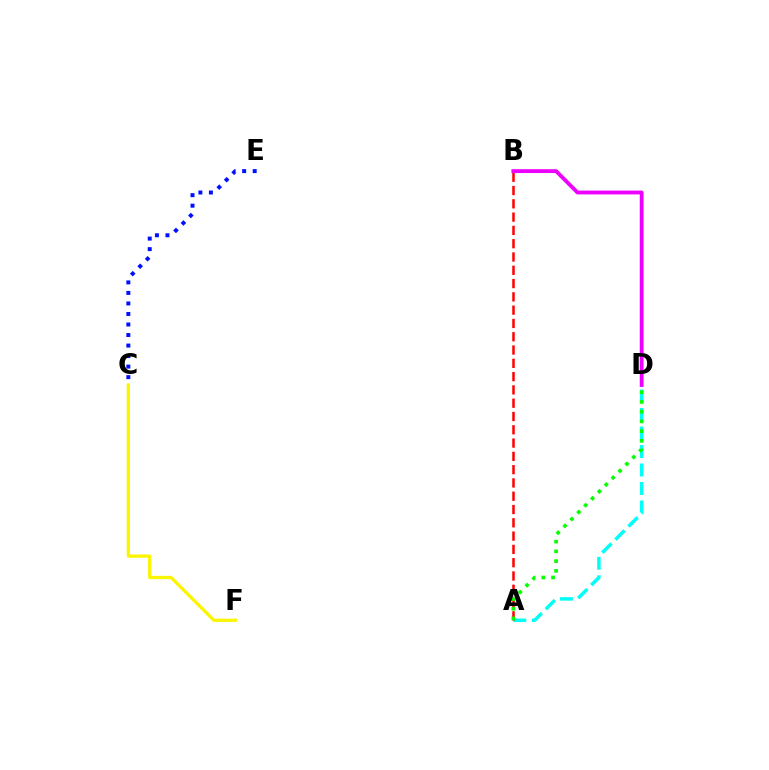{('C', 'E'): [{'color': '#0010ff', 'line_style': 'dotted', 'thickness': 2.86}], ('A', 'D'): [{'color': '#00fff6', 'line_style': 'dashed', 'thickness': 2.51}, {'color': '#08ff00', 'line_style': 'dotted', 'thickness': 2.64}], ('A', 'B'): [{'color': '#ff0000', 'line_style': 'dashed', 'thickness': 1.81}], ('B', 'D'): [{'color': '#ee00ff', 'line_style': 'solid', 'thickness': 2.76}], ('C', 'F'): [{'color': '#fcf500', 'line_style': 'solid', 'thickness': 2.37}]}